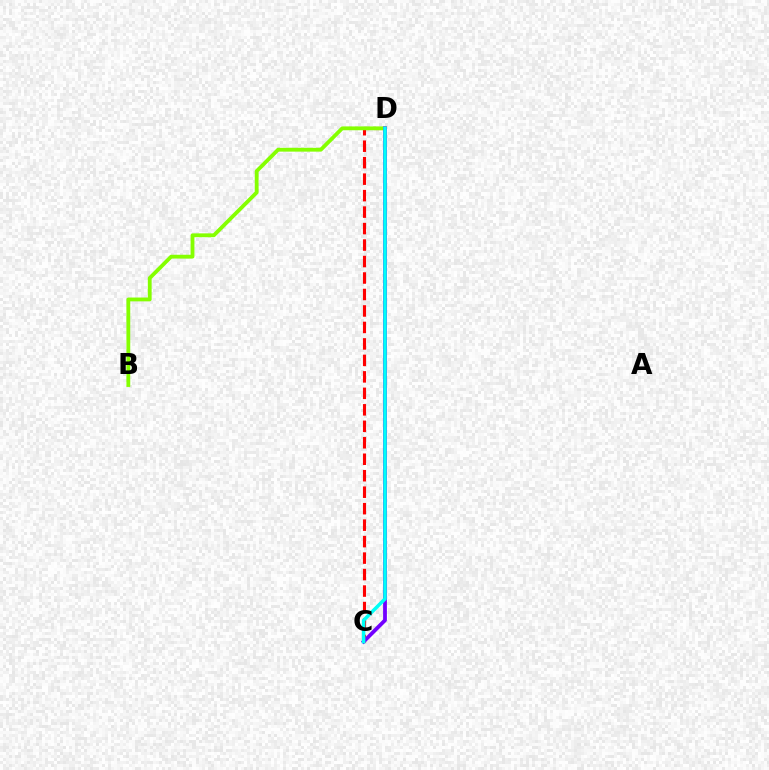{('C', 'D'): [{'color': '#ff0000', 'line_style': 'dashed', 'thickness': 2.24}, {'color': '#7200ff', 'line_style': 'solid', 'thickness': 2.73}, {'color': '#00fff6', 'line_style': 'solid', 'thickness': 2.51}], ('B', 'D'): [{'color': '#84ff00', 'line_style': 'solid', 'thickness': 2.75}]}